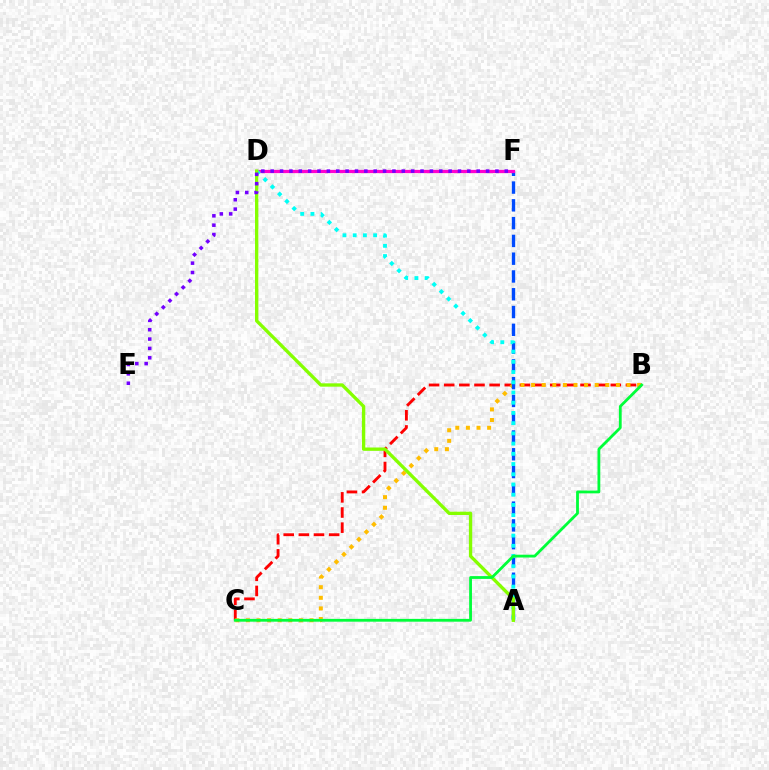{('B', 'C'): [{'color': '#ff0000', 'line_style': 'dashed', 'thickness': 2.06}, {'color': '#ffbd00', 'line_style': 'dotted', 'thickness': 2.88}, {'color': '#00ff39', 'line_style': 'solid', 'thickness': 2.02}], ('A', 'F'): [{'color': '#004bff', 'line_style': 'dashed', 'thickness': 2.42}], ('D', 'F'): [{'color': '#ff00cf', 'line_style': 'solid', 'thickness': 2.33}], ('A', 'D'): [{'color': '#00fff6', 'line_style': 'dotted', 'thickness': 2.78}, {'color': '#84ff00', 'line_style': 'solid', 'thickness': 2.4}], ('E', 'F'): [{'color': '#7200ff', 'line_style': 'dotted', 'thickness': 2.54}]}